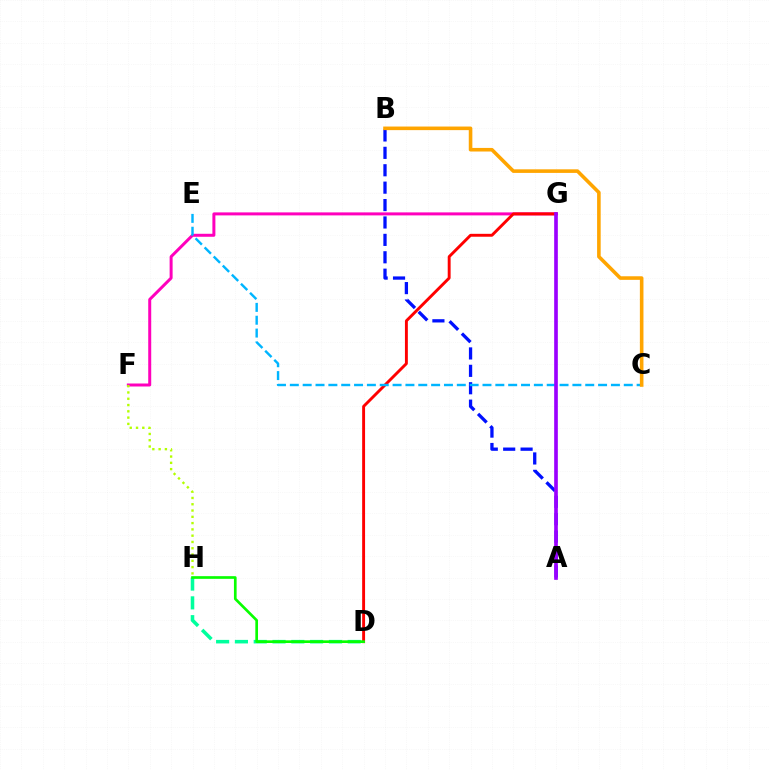{('F', 'G'): [{'color': '#ff00bd', 'line_style': 'solid', 'thickness': 2.16}], ('D', 'G'): [{'color': '#ff0000', 'line_style': 'solid', 'thickness': 2.09}], ('F', 'H'): [{'color': '#b3ff00', 'line_style': 'dotted', 'thickness': 1.71}], ('A', 'B'): [{'color': '#0010ff', 'line_style': 'dashed', 'thickness': 2.36}], ('D', 'H'): [{'color': '#00ff9d', 'line_style': 'dashed', 'thickness': 2.55}, {'color': '#08ff00', 'line_style': 'solid', 'thickness': 1.93}], ('C', 'E'): [{'color': '#00b5ff', 'line_style': 'dashed', 'thickness': 1.74}], ('A', 'G'): [{'color': '#9b00ff', 'line_style': 'solid', 'thickness': 2.63}], ('B', 'C'): [{'color': '#ffa500', 'line_style': 'solid', 'thickness': 2.58}]}